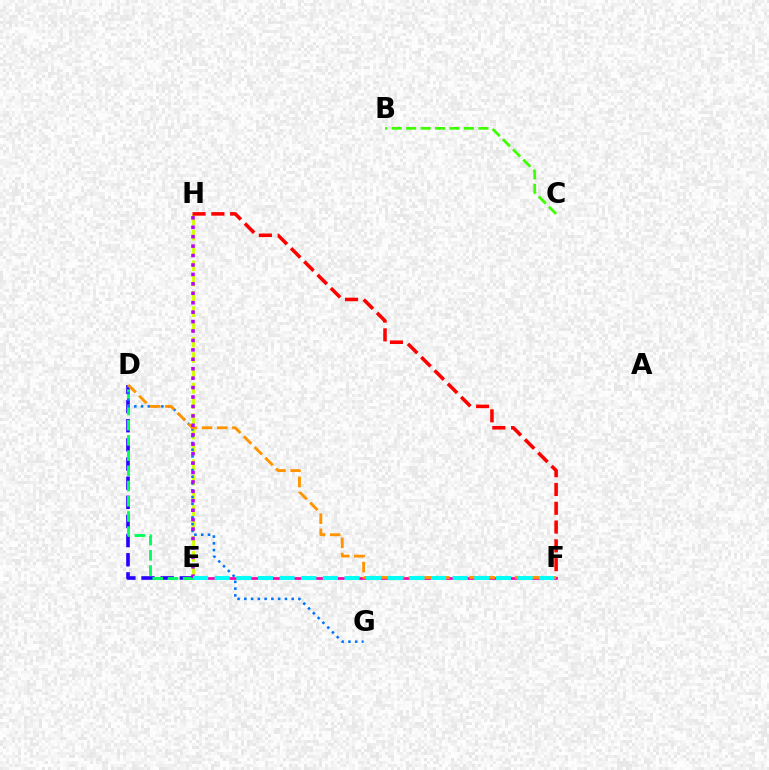{('D', 'E'): [{'color': '#2500ff', 'line_style': 'dashed', 'thickness': 2.6}, {'color': '#00ff5c', 'line_style': 'dashed', 'thickness': 2.07}], ('E', 'F'): [{'color': '#ff00ac', 'line_style': 'solid', 'thickness': 1.95}, {'color': '#00fff6', 'line_style': 'dashed', 'thickness': 2.94}], ('E', 'H'): [{'color': '#d1ff00', 'line_style': 'dashed', 'thickness': 2.08}, {'color': '#b900ff', 'line_style': 'dotted', 'thickness': 2.56}], ('D', 'G'): [{'color': '#0074ff', 'line_style': 'dotted', 'thickness': 1.84}], ('F', 'H'): [{'color': '#ff0000', 'line_style': 'dashed', 'thickness': 2.55}], ('D', 'F'): [{'color': '#ff9400', 'line_style': 'dashed', 'thickness': 2.06}], ('B', 'C'): [{'color': '#3dff00', 'line_style': 'dashed', 'thickness': 1.96}]}